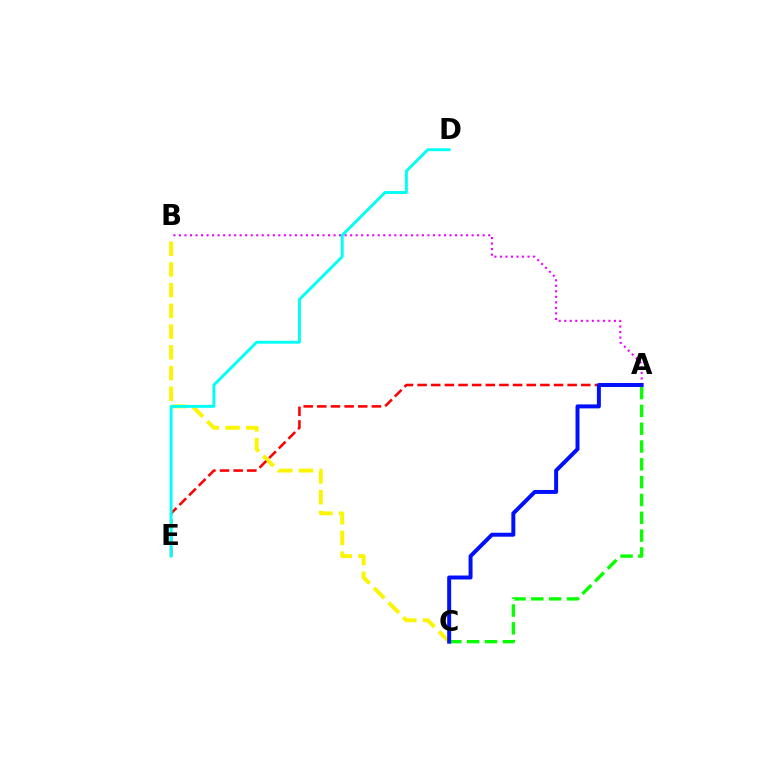{('B', 'C'): [{'color': '#fcf500', 'line_style': 'dashed', 'thickness': 2.82}], ('A', 'B'): [{'color': '#ee00ff', 'line_style': 'dotted', 'thickness': 1.5}], ('A', 'E'): [{'color': '#ff0000', 'line_style': 'dashed', 'thickness': 1.85}], ('A', 'C'): [{'color': '#08ff00', 'line_style': 'dashed', 'thickness': 2.42}, {'color': '#0010ff', 'line_style': 'solid', 'thickness': 2.85}], ('D', 'E'): [{'color': '#00fff6', 'line_style': 'solid', 'thickness': 2.08}]}